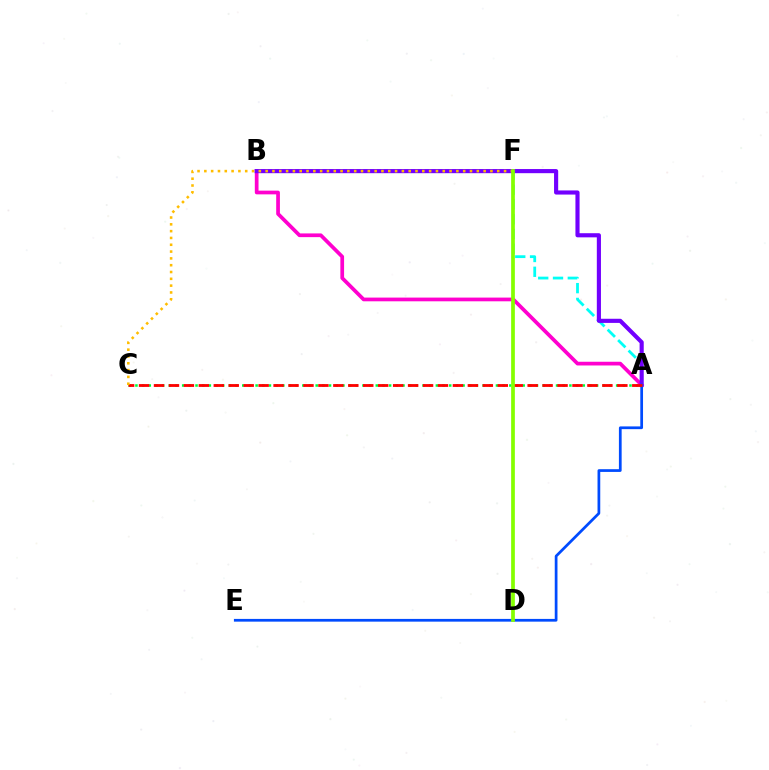{('A', 'F'): [{'color': '#00fff6', 'line_style': 'dashed', 'thickness': 2.01}], ('A', 'C'): [{'color': '#00ff39', 'line_style': 'dotted', 'thickness': 1.81}, {'color': '#ff0000', 'line_style': 'dashed', 'thickness': 2.03}], ('A', 'B'): [{'color': '#ff00cf', 'line_style': 'solid', 'thickness': 2.68}, {'color': '#7200ff', 'line_style': 'solid', 'thickness': 2.98}], ('A', 'E'): [{'color': '#004bff', 'line_style': 'solid', 'thickness': 1.97}], ('C', 'F'): [{'color': '#ffbd00', 'line_style': 'dotted', 'thickness': 1.85}], ('D', 'F'): [{'color': '#84ff00', 'line_style': 'solid', 'thickness': 2.68}]}